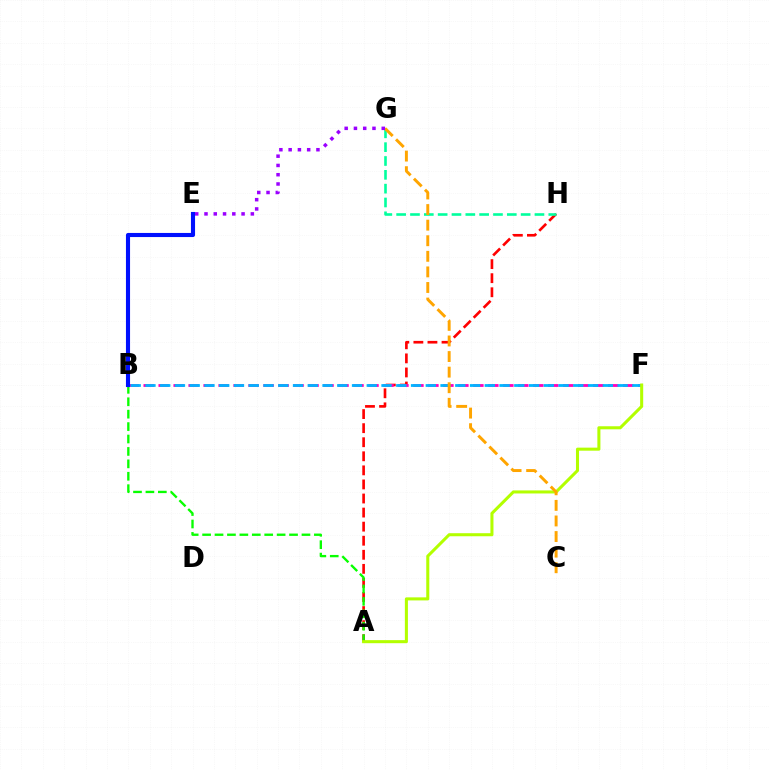{('A', 'H'): [{'color': '#ff0000', 'line_style': 'dashed', 'thickness': 1.91}], ('B', 'F'): [{'color': '#ff00bd', 'line_style': 'dashed', 'thickness': 2.04}, {'color': '#00b5ff', 'line_style': 'dashed', 'thickness': 2.0}], ('A', 'B'): [{'color': '#08ff00', 'line_style': 'dashed', 'thickness': 1.69}], ('G', 'H'): [{'color': '#00ff9d', 'line_style': 'dashed', 'thickness': 1.88}], ('A', 'F'): [{'color': '#b3ff00', 'line_style': 'solid', 'thickness': 2.2}], ('C', 'G'): [{'color': '#ffa500', 'line_style': 'dashed', 'thickness': 2.12}], ('B', 'E'): [{'color': '#0010ff', 'line_style': 'solid', 'thickness': 2.95}], ('E', 'G'): [{'color': '#9b00ff', 'line_style': 'dotted', 'thickness': 2.52}]}